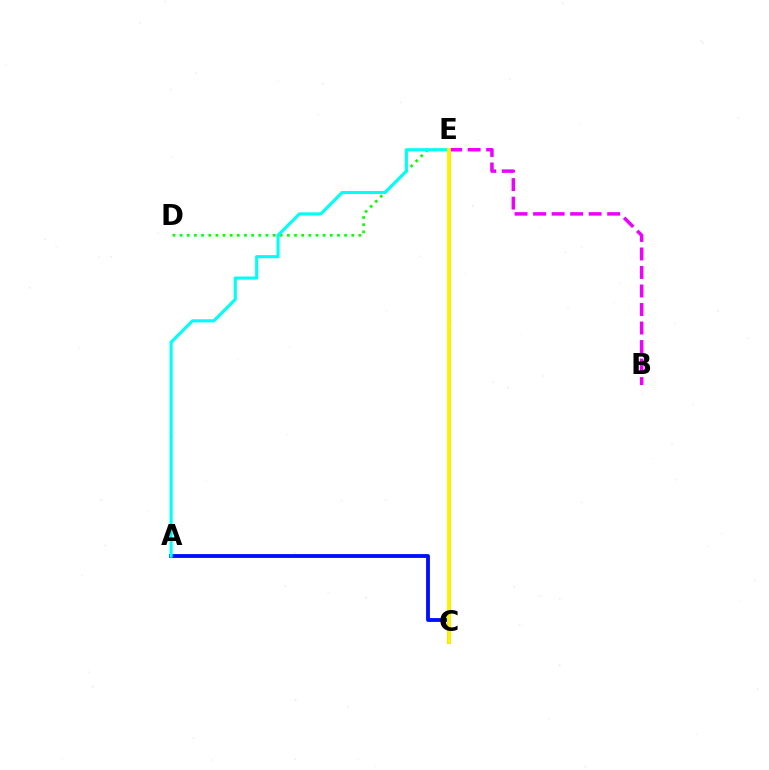{('A', 'C'): [{'color': '#0010ff', 'line_style': 'solid', 'thickness': 2.77}], ('D', 'E'): [{'color': '#08ff00', 'line_style': 'dotted', 'thickness': 1.94}], ('A', 'E'): [{'color': '#00fff6', 'line_style': 'solid', 'thickness': 2.23}], ('C', 'E'): [{'color': '#ff0000', 'line_style': 'solid', 'thickness': 2.16}, {'color': '#fcf500', 'line_style': 'solid', 'thickness': 2.81}], ('B', 'E'): [{'color': '#ee00ff', 'line_style': 'dashed', 'thickness': 2.52}]}